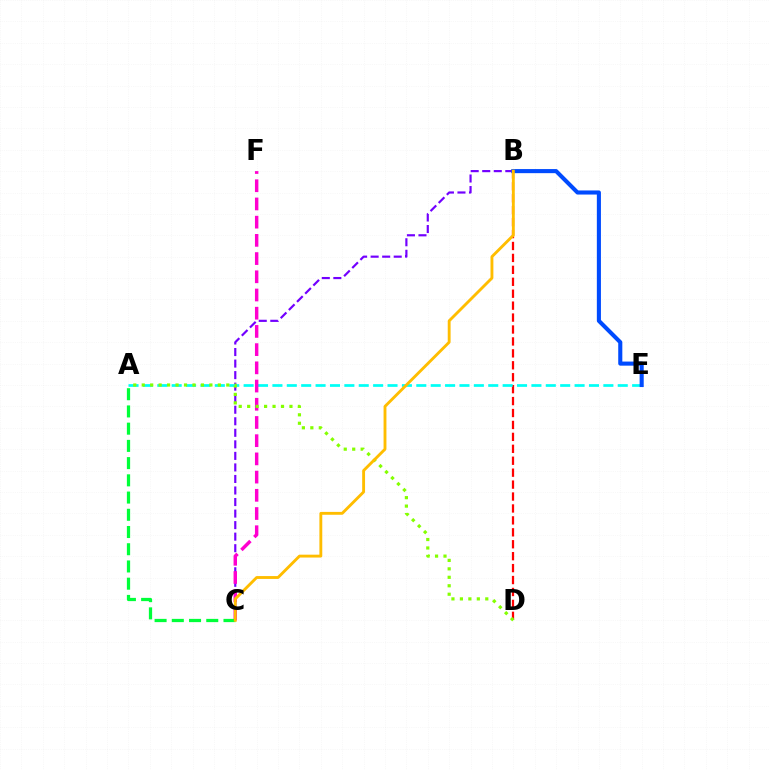{('B', 'D'): [{'color': '#ff0000', 'line_style': 'dashed', 'thickness': 1.62}], ('B', 'C'): [{'color': '#7200ff', 'line_style': 'dashed', 'thickness': 1.57}, {'color': '#ffbd00', 'line_style': 'solid', 'thickness': 2.07}], ('A', 'E'): [{'color': '#00fff6', 'line_style': 'dashed', 'thickness': 1.95}], ('C', 'F'): [{'color': '#ff00cf', 'line_style': 'dashed', 'thickness': 2.47}], ('A', 'C'): [{'color': '#00ff39', 'line_style': 'dashed', 'thickness': 2.34}], ('A', 'D'): [{'color': '#84ff00', 'line_style': 'dotted', 'thickness': 2.3}], ('B', 'E'): [{'color': '#004bff', 'line_style': 'solid', 'thickness': 2.95}]}